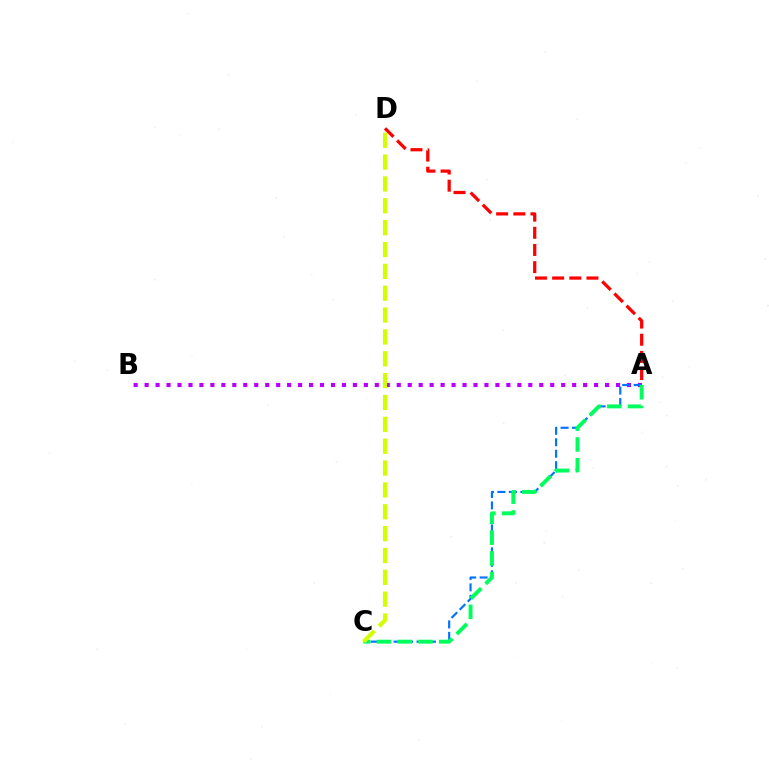{('A', 'D'): [{'color': '#ff0000', 'line_style': 'dashed', 'thickness': 2.33}], ('A', 'B'): [{'color': '#b900ff', 'line_style': 'dotted', 'thickness': 2.98}], ('A', 'C'): [{'color': '#0074ff', 'line_style': 'dashed', 'thickness': 1.56}, {'color': '#00ff5c', 'line_style': 'dashed', 'thickness': 2.82}], ('C', 'D'): [{'color': '#d1ff00', 'line_style': 'dashed', 'thickness': 2.97}]}